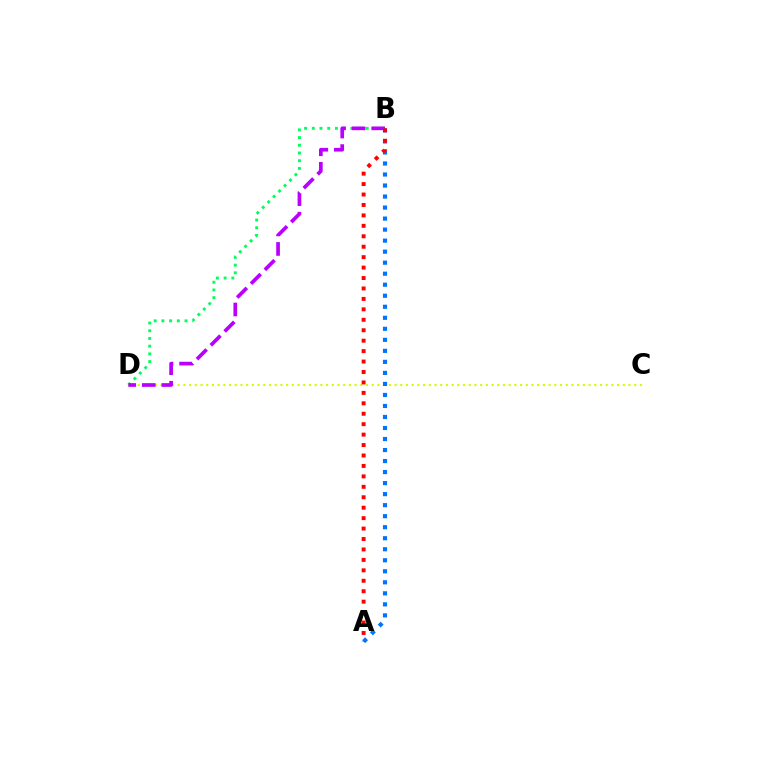{('B', 'D'): [{'color': '#00ff5c', 'line_style': 'dotted', 'thickness': 2.09}, {'color': '#b900ff', 'line_style': 'dashed', 'thickness': 2.66}], ('C', 'D'): [{'color': '#d1ff00', 'line_style': 'dotted', 'thickness': 1.55}], ('A', 'B'): [{'color': '#0074ff', 'line_style': 'dotted', 'thickness': 2.99}, {'color': '#ff0000', 'line_style': 'dotted', 'thickness': 2.84}]}